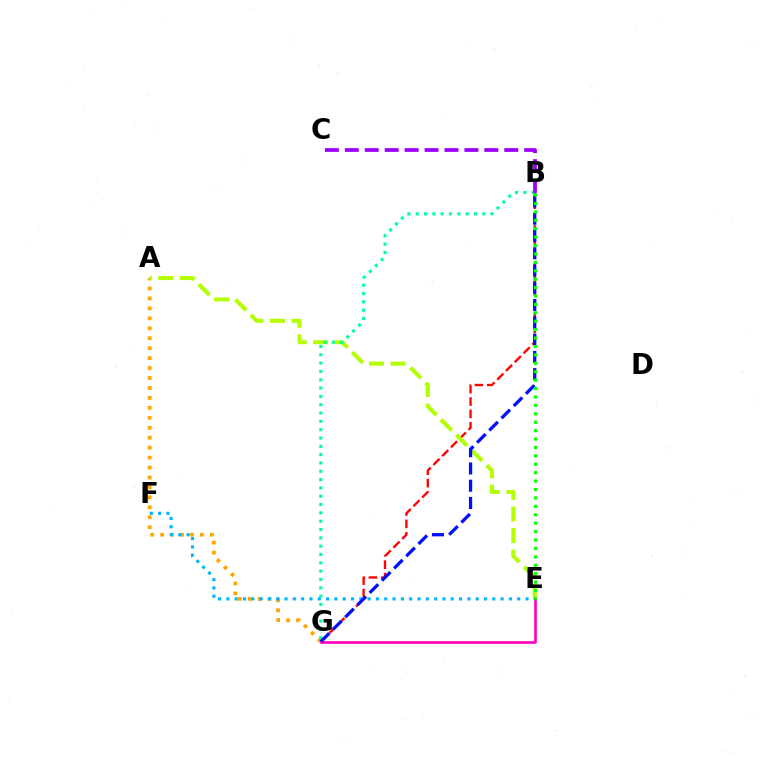{('B', 'G'): [{'color': '#ff0000', 'line_style': 'dashed', 'thickness': 1.69}, {'color': '#00ff9d', 'line_style': 'dotted', 'thickness': 2.26}, {'color': '#0010ff', 'line_style': 'dashed', 'thickness': 2.35}], ('A', 'G'): [{'color': '#ffa500', 'line_style': 'dotted', 'thickness': 2.7}], ('E', 'G'): [{'color': '#ff00bd', 'line_style': 'solid', 'thickness': 1.9}], ('A', 'E'): [{'color': '#b3ff00', 'line_style': 'dashed', 'thickness': 2.93}], ('E', 'F'): [{'color': '#00b5ff', 'line_style': 'dotted', 'thickness': 2.26}], ('B', 'C'): [{'color': '#9b00ff', 'line_style': 'dashed', 'thickness': 2.71}], ('B', 'E'): [{'color': '#08ff00', 'line_style': 'dotted', 'thickness': 2.29}]}